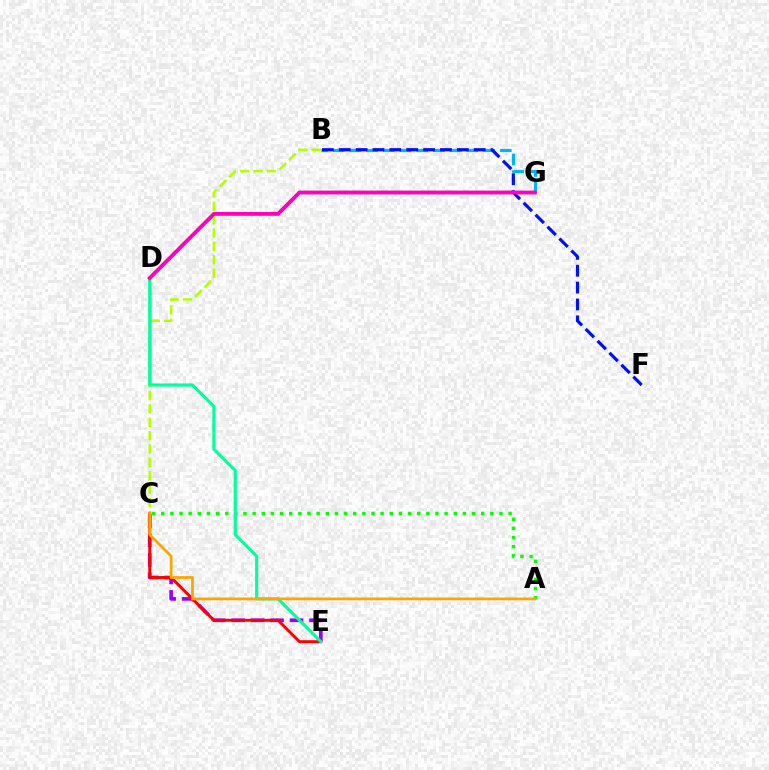{('C', 'E'): [{'color': '#9b00ff', 'line_style': 'dashed', 'thickness': 2.64}, {'color': '#ff0000', 'line_style': 'solid', 'thickness': 2.1}], ('A', 'C'): [{'color': '#08ff00', 'line_style': 'dotted', 'thickness': 2.48}, {'color': '#ffa500', 'line_style': 'solid', 'thickness': 1.99}], ('B', 'G'): [{'color': '#00b5ff', 'line_style': 'dashed', 'thickness': 2.27}], ('B', 'C'): [{'color': '#b3ff00', 'line_style': 'dashed', 'thickness': 1.82}], ('B', 'F'): [{'color': '#0010ff', 'line_style': 'dashed', 'thickness': 2.29}], ('D', 'E'): [{'color': '#00ff9d', 'line_style': 'solid', 'thickness': 2.25}], ('D', 'G'): [{'color': '#ff00bd', 'line_style': 'solid', 'thickness': 2.77}]}